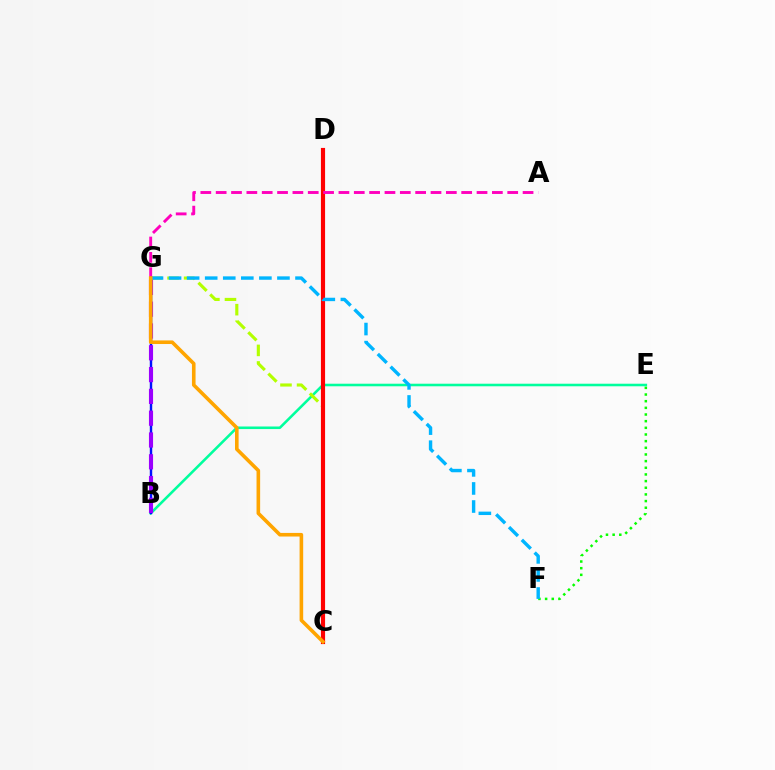{('B', 'E'): [{'color': '#00ff9d', 'line_style': 'solid', 'thickness': 1.85}], ('B', 'G'): [{'color': '#0010ff', 'line_style': 'solid', 'thickness': 1.75}, {'color': '#9b00ff', 'line_style': 'dashed', 'thickness': 2.96}], ('C', 'G'): [{'color': '#b3ff00', 'line_style': 'dashed', 'thickness': 2.25}, {'color': '#ffa500', 'line_style': 'solid', 'thickness': 2.59}], ('E', 'F'): [{'color': '#08ff00', 'line_style': 'dotted', 'thickness': 1.81}], ('C', 'D'): [{'color': '#ff0000', 'line_style': 'solid', 'thickness': 2.99}], ('F', 'G'): [{'color': '#00b5ff', 'line_style': 'dashed', 'thickness': 2.45}], ('A', 'G'): [{'color': '#ff00bd', 'line_style': 'dashed', 'thickness': 2.08}]}